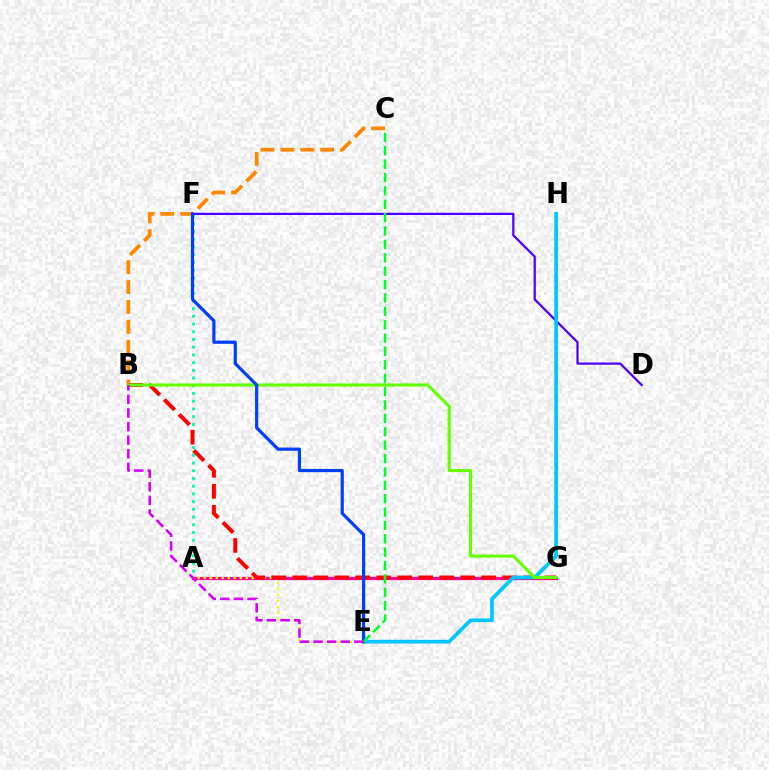{('A', 'G'): [{'color': '#ff00a0', 'line_style': 'solid', 'thickness': 2.33}], ('B', 'C'): [{'color': '#ff8800', 'line_style': 'dashed', 'thickness': 2.7}], ('A', 'F'): [{'color': '#00ffaf', 'line_style': 'dotted', 'thickness': 2.1}], ('A', 'E'): [{'color': '#eeff00', 'line_style': 'dotted', 'thickness': 1.63}], ('B', 'G'): [{'color': '#ff0000', 'line_style': 'dashed', 'thickness': 2.85}, {'color': '#66ff00', 'line_style': 'solid', 'thickness': 2.23}], ('D', 'F'): [{'color': '#4f00ff', 'line_style': 'solid', 'thickness': 1.62}], ('E', 'H'): [{'color': '#00c7ff', 'line_style': 'solid', 'thickness': 2.68}], ('E', 'F'): [{'color': '#003fff', 'line_style': 'solid', 'thickness': 2.3}], ('C', 'E'): [{'color': '#00ff27', 'line_style': 'dashed', 'thickness': 1.82}], ('B', 'E'): [{'color': '#d600ff', 'line_style': 'dashed', 'thickness': 1.85}]}